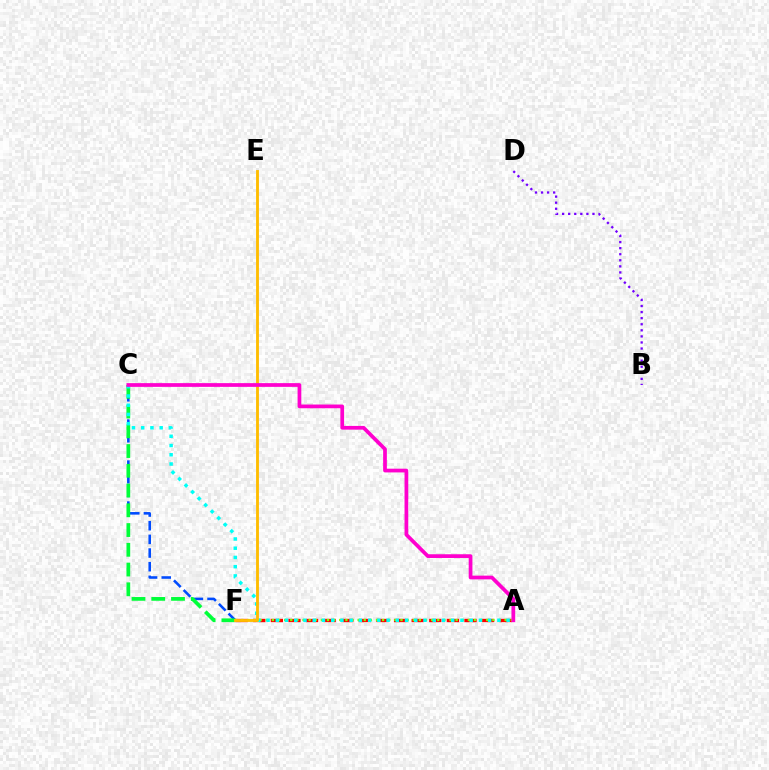{('C', 'F'): [{'color': '#004bff', 'line_style': 'dashed', 'thickness': 1.86}, {'color': '#00ff39', 'line_style': 'dashed', 'thickness': 2.68}], ('A', 'F'): [{'color': '#ff0000', 'line_style': 'dashed', 'thickness': 2.39}, {'color': '#84ff00', 'line_style': 'dotted', 'thickness': 1.66}], ('A', 'C'): [{'color': '#00fff6', 'line_style': 'dotted', 'thickness': 2.51}, {'color': '#ff00cf', 'line_style': 'solid', 'thickness': 2.68}], ('B', 'D'): [{'color': '#7200ff', 'line_style': 'dotted', 'thickness': 1.65}], ('E', 'F'): [{'color': '#ffbd00', 'line_style': 'solid', 'thickness': 2.06}]}